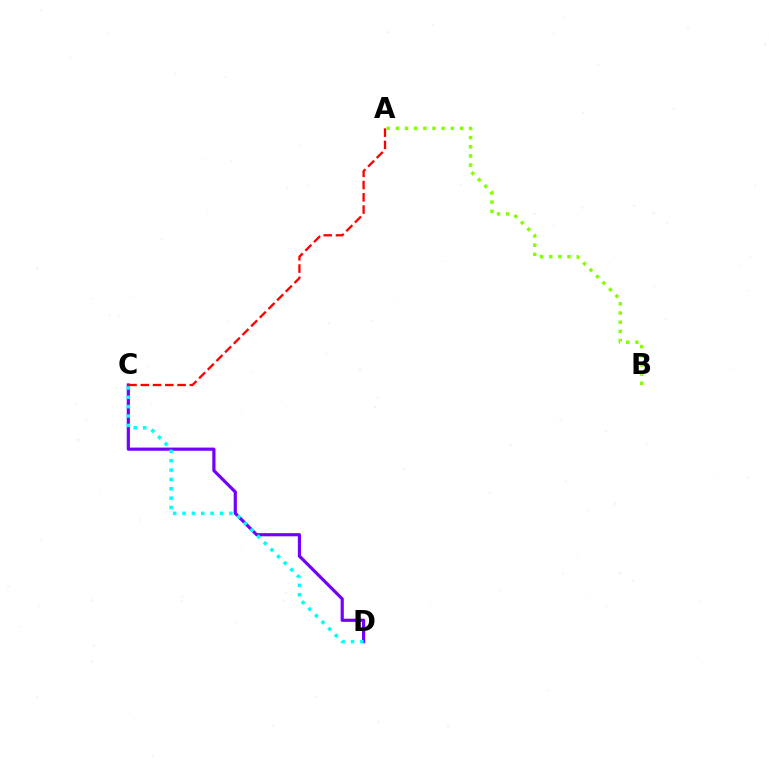{('C', 'D'): [{'color': '#7200ff', 'line_style': 'solid', 'thickness': 2.29}, {'color': '#00fff6', 'line_style': 'dotted', 'thickness': 2.54}], ('A', 'C'): [{'color': '#ff0000', 'line_style': 'dashed', 'thickness': 1.67}], ('A', 'B'): [{'color': '#84ff00', 'line_style': 'dotted', 'thickness': 2.49}]}